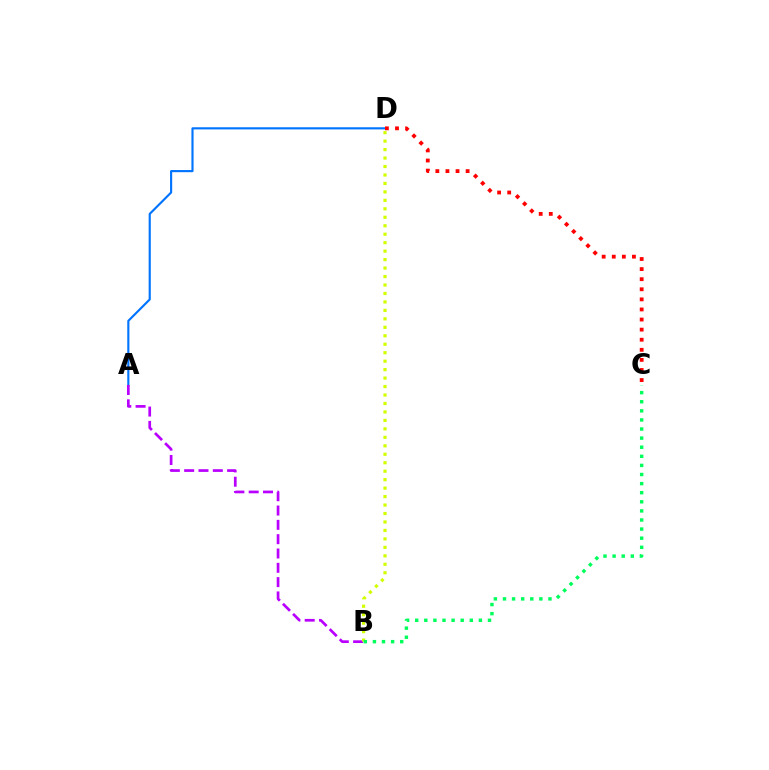{('A', 'D'): [{'color': '#0074ff', 'line_style': 'solid', 'thickness': 1.54}], ('A', 'B'): [{'color': '#b900ff', 'line_style': 'dashed', 'thickness': 1.95}], ('B', 'D'): [{'color': '#d1ff00', 'line_style': 'dotted', 'thickness': 2.3}], ('B', 'C'): [{'color': '#00ff5c', 'line_style': 'dotted', 'thickness': 2.47}], ('C', 'D'): [{'color': '#ff0000', 'line_style': 'dotted', 'thickness': 2.74}]}